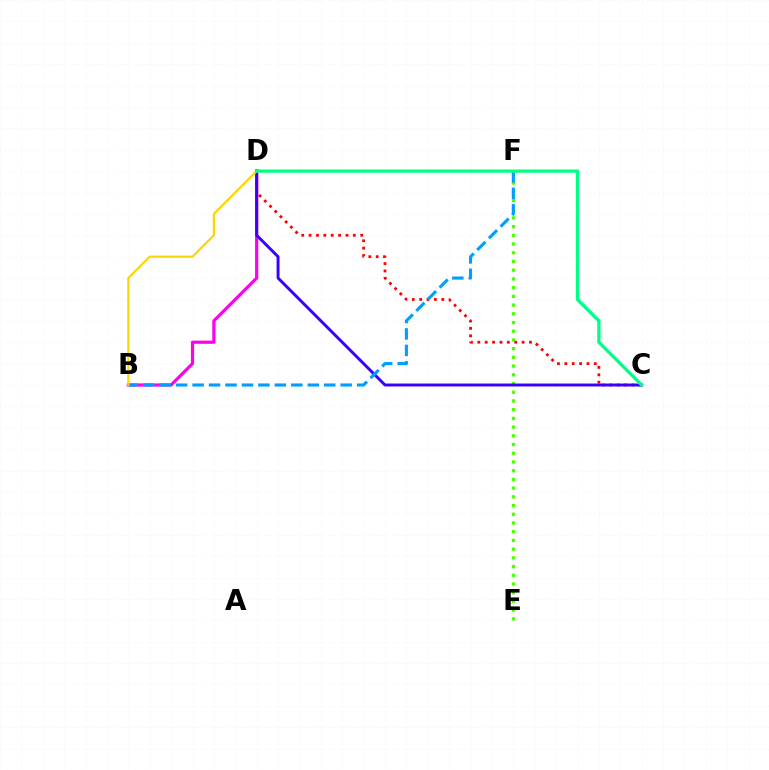{('B', 'D'): [{'color': '#ff00ed', 'line_style': 'solid', 'thickness': 2.3}, {'color': '#ffd500', 'line_style': 'solid', 'thickness': 1.58}], ('E', 'F'): [{'color': '#4fff00', 'line_style': 'dotted', 'thickness': 2.37}], ('C', 'D'): [{'color': '#ff0000', 'line_style': 'dotted', 'thickness': 2.0}, {'color': '#3700ff', 'line_style': 'solid', 'thickness': 2.11}, {'color': '#00ff86', 'line_style': 'solid', 'thickness': 2.37}], ('B', 'F'): [{'color': '#009eff', 'line_style': 'dashed', 'thickness': 2.24}]}